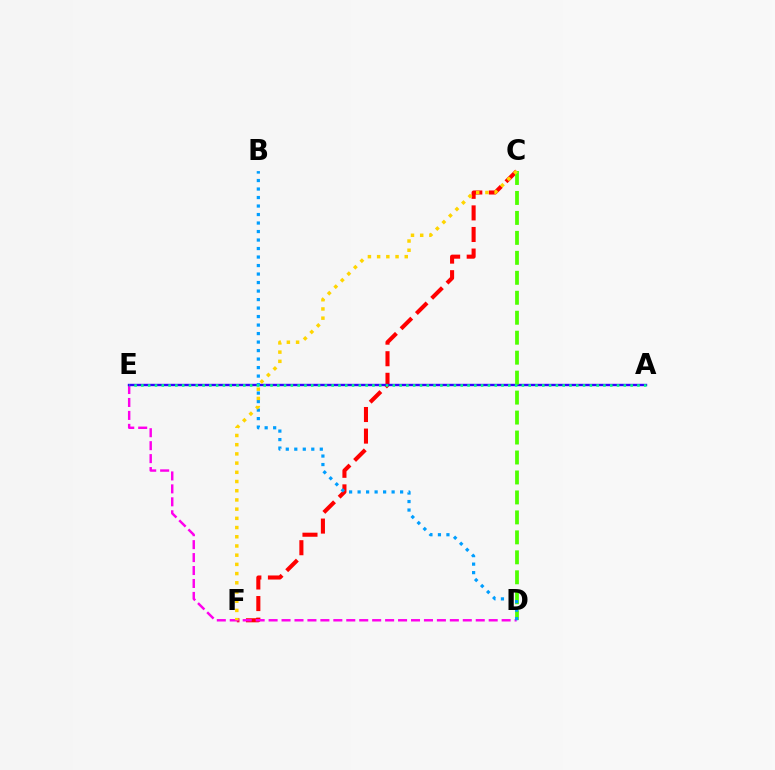{('C', 'F'): [{'color': '#ff0000', 'line_style': 'dashed', 'thickness': 2.93}, {'color': '#ffd500', 'line_style': 'dotted', 'thickness': 2.5}], ('D', 'E'): [{'color': '#ff00ed', 'line_style': 'dashed', 'thickness': 1.76}], ('A', 'E'): [{'color': '#3700ff', 'line_style': 'solid', 'thickness': 1.72}, {'color': '#00ff86', 'line_style': 'dotted', 'thickness': 1.85}], ('C', 'D'): [{'color': '#4fff00', 'line_style': 'dashed', 'thickness': 2.71}], ('B', 'D'): [{'color': '#009eff', 'line_style': 'dotted', 'thickness': 2.31}]}